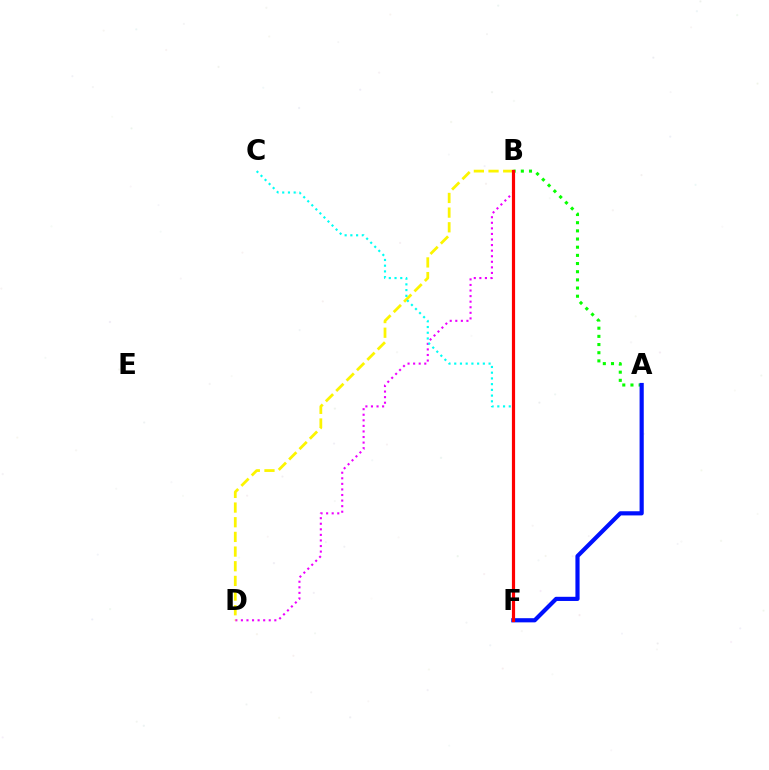{('B', 'D'): [{'color': '#ee00ff', 'line_style': 'dotted', 'thickness': 1.51}, {'color': '#fcf500', 'line_style': 'dashed', 'thickness': 1.99}], ('A', 'B'): [{'color': '#08ff00', 'line_style': 'dotted', 'thickness': 2.22}], ('C', 'F'): [{'color': '#00fff6', 'line_style': 'dotted', 'thickness': 1.56}], ('A', 'F'): [{'color': '#0010ff', 'line_style': 'solid', 'thickness': 3.0}], ('B', 'F'): [{'color': '#ff0000', 'line_style': 'solid', 'thickness': 2.29}]}